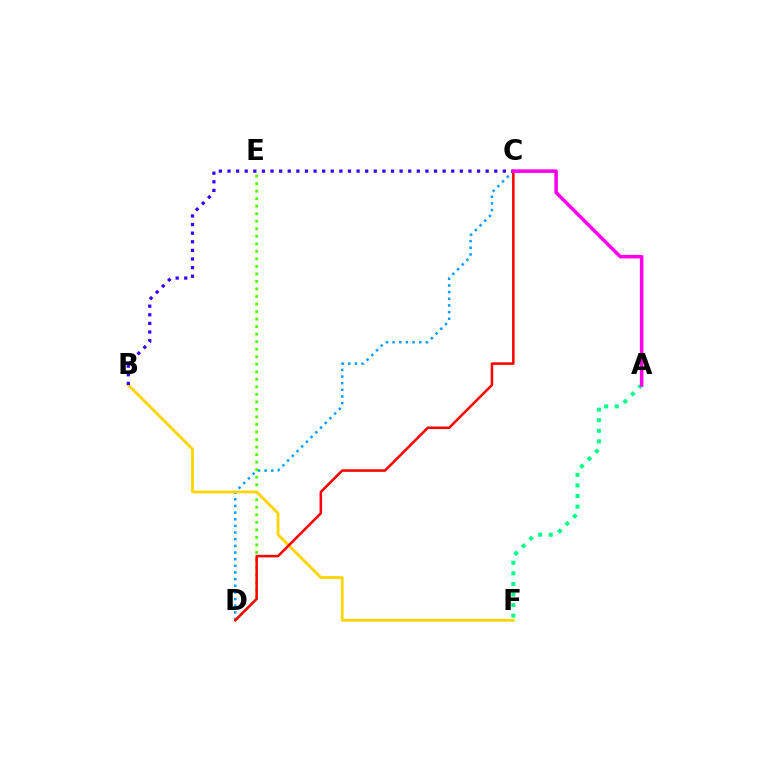{('A', 'F'): [{'color': '#00ff86', 'line_style': 'dotted', 'thickness': 2.88}], ('C', 'D'): [{'color': '#009eff', 'line_style': 'dotted', 'thickness': 1.81}, {'color': '#ff0000', 'line_style': 'solid', 'thickness': 1.83}], ('D', 'E'): [{'color': '#4fff00', 'line_style': 'dotted', 'thickness': 2.05}], ('B', 'F'): [{'color': '#ffd500', 'line_style': 'solid', 'thickness': 2.03}], ('B', 'C'): [{'color': '#3700ff', 'line_style': 'dotted', 'thickness': 2.34}], ('A', 'C'): [{'color': '#ff00ed', 'line_style': 'solid', 'thickness': 2.54}]}